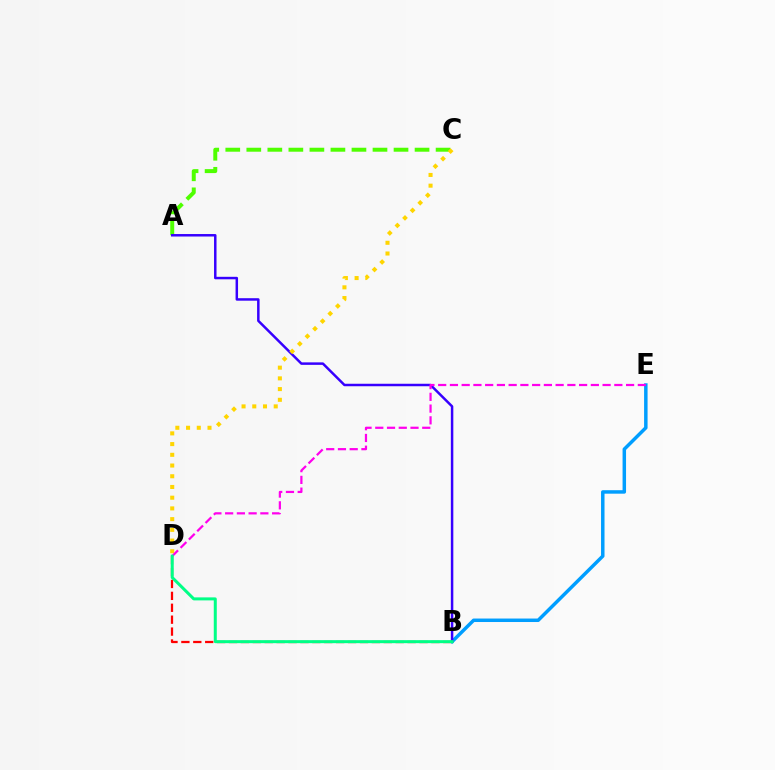{('B', 'E'): [{'color': '#009eff', 'line_style': 'solid', 'thickness': 2.5}], ('B', 'D'): [{'color': '#ff0000', 'line_style': 'dashed', 'thickness': 1.62}, {'color': '#00ff86', 'line_style': 'solid', 'thickness': 2.17}], ('A', 'C'): [{'color': '#4fff00', 'line_style': 'dashed', 'thickness': 2.86}], ('A', 'B'): [{'color': '#3700ff', 'line_style': 'solid', 'thickness': 1.79}], ('C', 'D'): [{'color': '#ffd500', 'line_style': 'dotted', 'thickness': 2.91}], ('D', 'E'): [{'color': '#ff00ed', 'line_style': 'dashed', 'thickness': 1.6}]}